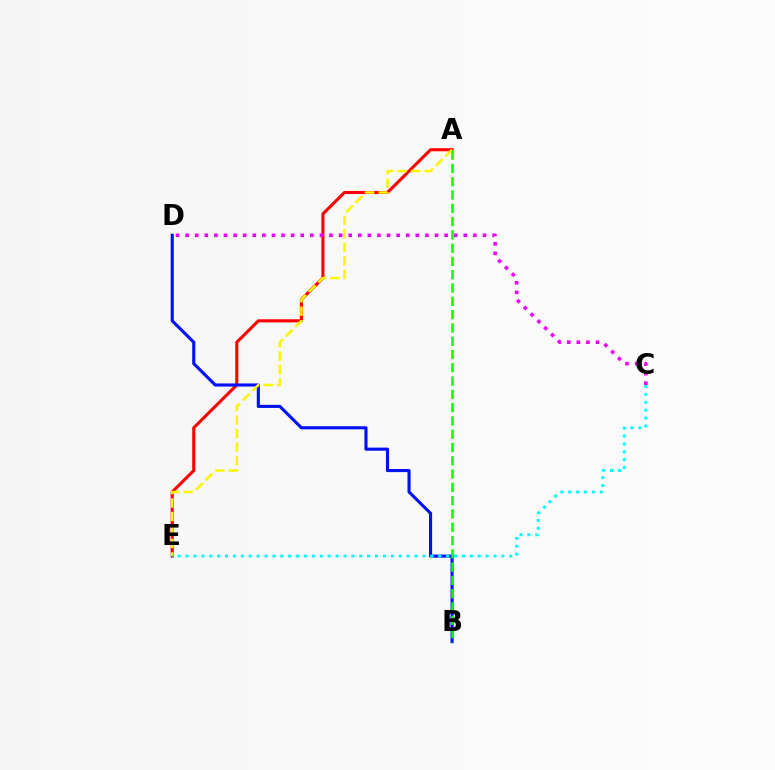{('A', 'E'): [{'color': '#ff0000', 'line_style': 'solid', 'thickness': 2.22}, {'color': '#fcf500', 'line_style': 'dashed', 'thickness': 1.83}], ('B', 'D'): [{'color': '#0010ff', 'line_style': 'solid', 'thickness': 2.24}], ('A', 'B'): [{'color': '#08ff00', 'line_style': 'dashed', 'thickness': 1.81}], ('C', 'D'): [{'color': '#ee00ff', 'line_style': 'dotted', 'thickness': 2.61}], ('C', 'E'): [{'color': '#00fff6', 'line_style': 'dotted', 'thickness': 2.15}]}